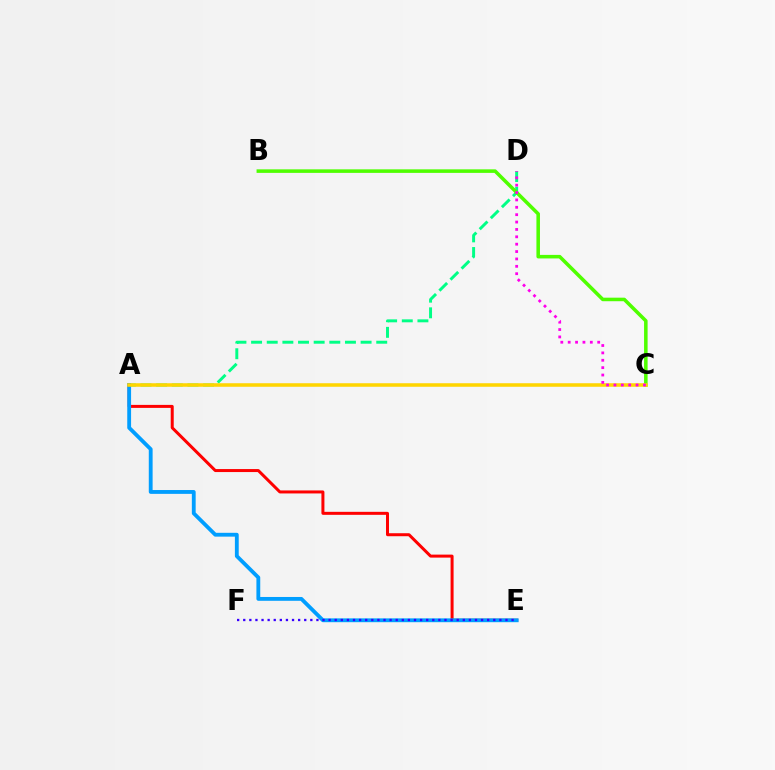{('A', 'D'): [{'color': '#00ff86', 'line_style': 'dashed', 'thickness': 2.13}], ('A', 'E'): [{'color': '#ff0000', 'line_style': 'solid', 'thickness': 2.16}, {'color': '#009eff', 'line_style': 'solid', 'thickness': 2.76}], ('B', 'C'): [{'color': '#4fff00', 'line_style': 'solid', 'thickness': 2.55}], ('E', 'F'): [{'color': '#3700ff', 'line_style': 'dotted', 'thickness': 1.66}], ('A', 'C'): [{'color': '#ffd500', 'line_style': 'solid', 'thickness': 2.55}], ('C', 'D'): [{'color': '#ff00ed', 'line_style': 'dotted', 'thickness': 2.0}]}